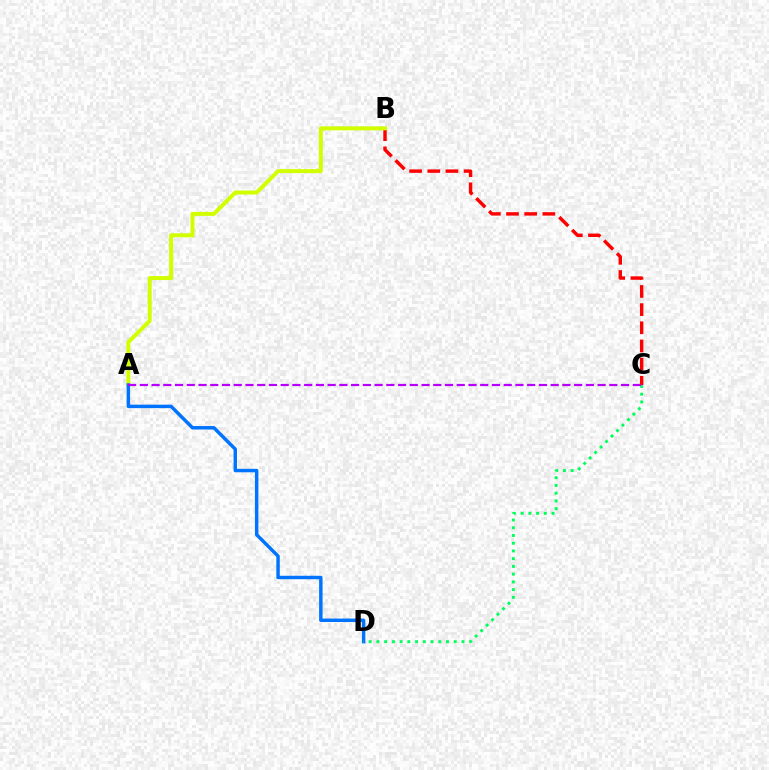{('B', 'C'): [{'color': '#ff0000', 'line_style': 'dashed', 'thickness': 2.47}], ('A', 'B'): [{'color': '#d1ff00', 'line_style': 'solid', 'thickness': 2.88}], ('A', 'D'): [{'color': '#0074ff', 'line_style': 'solid', 'thickness': 2.49}], ('C', 'D'): [{'color': '#00ff5c', 'line_style': 'dotted', 'thickness': 2.1}], ('A', 'C'): [{'color': '#b900ff', 'line_style': 'dashed', 'thickness': 1.59}]}